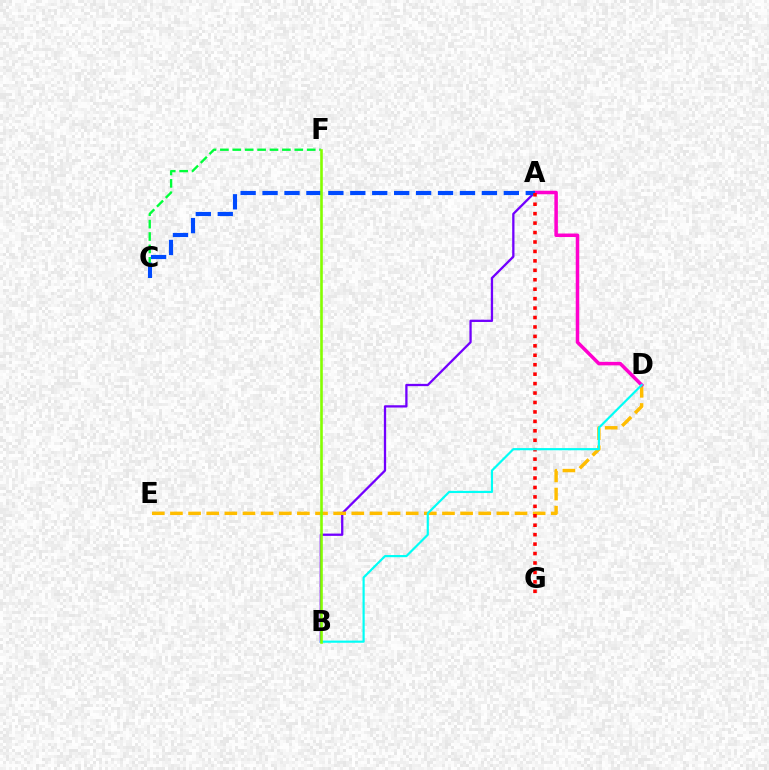{('A', 'B'): [{'color': '#7200ff', 'line_style': 'solid', 'thickness': 1.65}], ('C', 'F'): [{'color': '#00ff39', 'line_style': 'dashed', 'thickness': 1.68}], ('D', 'E'): [{'color': '#ffbd00', 'line_style': 'dashed', 'thickness': 2.46}], ('A', 'D'): [{'color': '#ff00cf', 'line_style': 'solid', 'thickness': 2.53}], ('A', 'C'): [{'color': '#004bff', 'line_style': 'dashed', 'thickness': 2.98}], ('A', 'G'): [{'color': '#ff0000', 'line_style': 'dotted', 'thickness': 2.57}], ('B', 'D'): [{'color': '#00fff6', 'line_style': 'solid', 'thickness': 1.56}], ('B', 'F'): [{'color': '#84ff00', 'line_style': 'solid', 'thickness': 1.88}]}